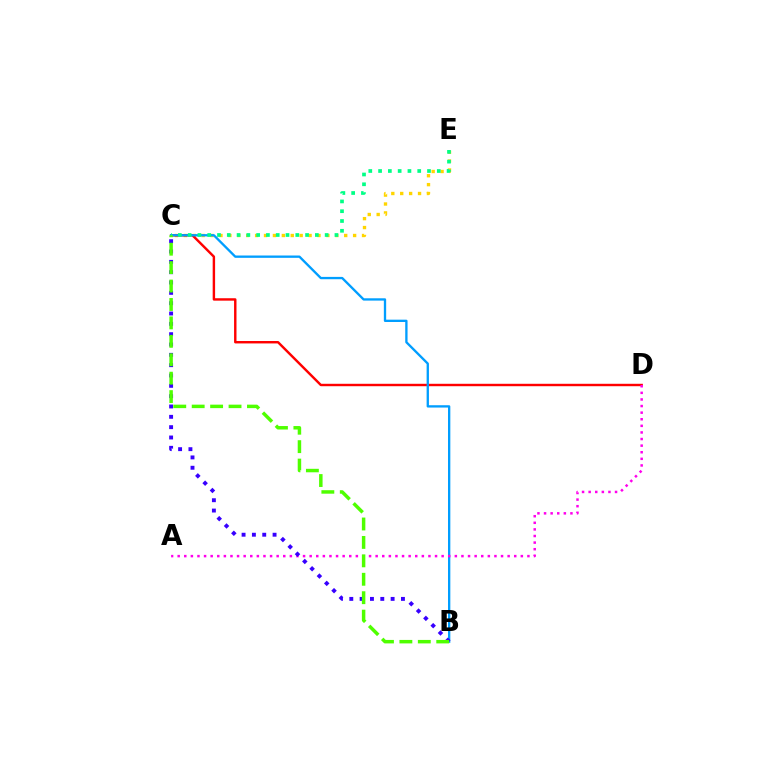{('C', 'E'): [{'color': '#ffd500', 'line_style': 'dotted', 'thickness': 2.42}, {'color': '#00ff86', 'line_style': 'dotted', 'thickness': 2.66}], ('C', 'D'): [{'color': '#ff0000', 'line_style': 'solid', 'thickness': 1.74}], ('B', 'C'): [{'color': '#009eff', 'line_style': 'solid', 'thickness': 1.67}, {'color': '#3700ff', 'line_style': 'dotted', 'thickness': 2.81}, {'color': '#4fff00', 'line_style': 'dashed', 'thickness': 2.5}], ('A', 'D'): [{'color': '#ff00ed', 'line_style': 'dotted', 'thickness': 1.79}]}